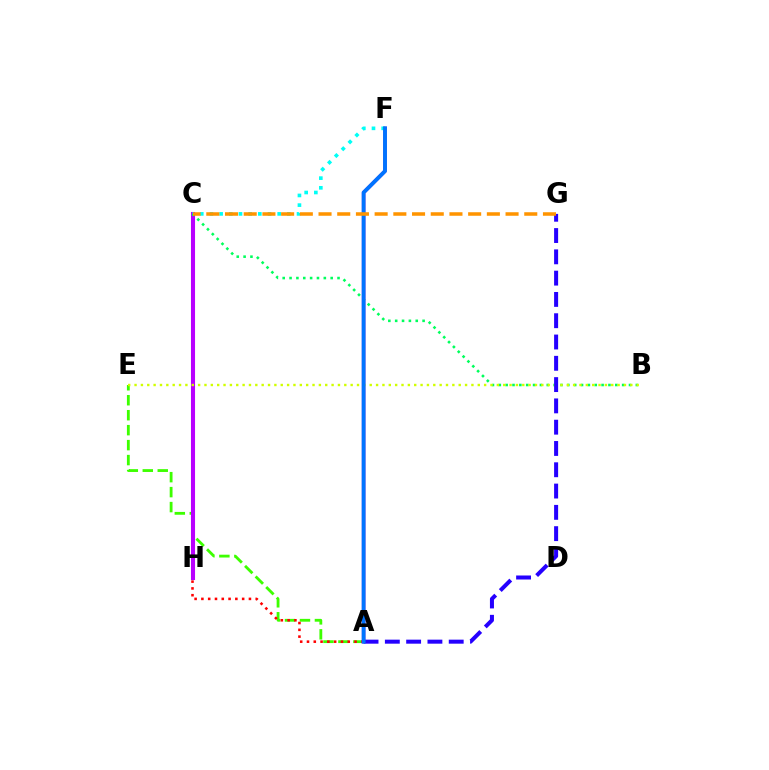{('A', 'E'): [{'color': '#3dff00', 'line_style': 'dashed', 'thickness': 2.03}], ('A', 'H'): [{'color': '#ff0000', 'line_style': 'dotted', 'thickness': 1.85}], ('C', 'H'): [{'color': '#b900ff', 'line_style': 'solid', 'thickness': 2.94}], ('A', 'F'): [{'color': '#ff00ac', 'line_style': 'solid', 'thickness': 2.47}, {'color': '#0074ff', 'line_style': 'solid', 'thickness': 2.8}], ('C', 'F'): [{'color': '#00fff6', 'line_style': 'dotted', 'thickness': 2.63}], ('B', 'C'): [{'color': '#00ff5c', 'line_style': 'dotted', 'thickness': 1.86}], ('B', 'E'): [{'color': '#d1ff00', 'line_style': 'dotted', 'thickness': 1.73}], ('A', 'G'): [{'color': '#2500ff', 'line_style': 'dashed', 'thickness': 2.89}], ('C', 'G'): [{'color': '#ff9400', 'line_style': 'dashed', 'thickness': 2.54}]}